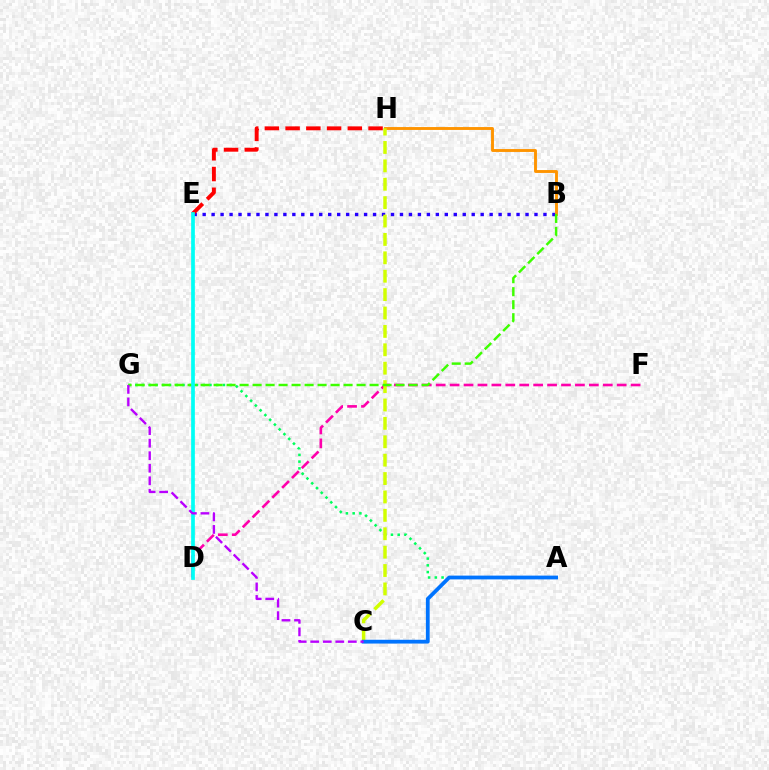{('B', 'E'): [{'color': '#2500ff', 'line_style': 'dotted', 'thickness': 2.44}], ('B', 'H'): [{'color': '#ff9400', 'line_style': 'solid', 'thickness': 2.08}], ('A', 'G'): [{'color': '#00ff5c', 'line_style': 'dotted', 'thickness': 1.83}], ('D', 'F'): [{'color': '#ff00ac', 'line_style': 'dashed', 'thickness': 1.89}], ('C', 'H'): [{'color': '#d1ff00', 'line_style': 'dashed', 'thickness': 2.5}], ('A', 'C'): [{'color': '#0074ff', 'line_style': 'solid', 'thickness': 2.73}], ('B', 'G'): [{'color': '#3dff00', 'line_style': 'dashed', 'thickness': 1.77}], ('E', 'H'): [{'color': '#ff0000', 'line_style': 'dashed', 'thickness': 2.82}], ('D', 'E'): [{'color': '#00fff6', 'line_style': 'solid', 'thickness': 2.67}], ('C', 'G'): [{'color': '#b900ff', 'line_style': 'dashed', 'thickness': 1.7}]}